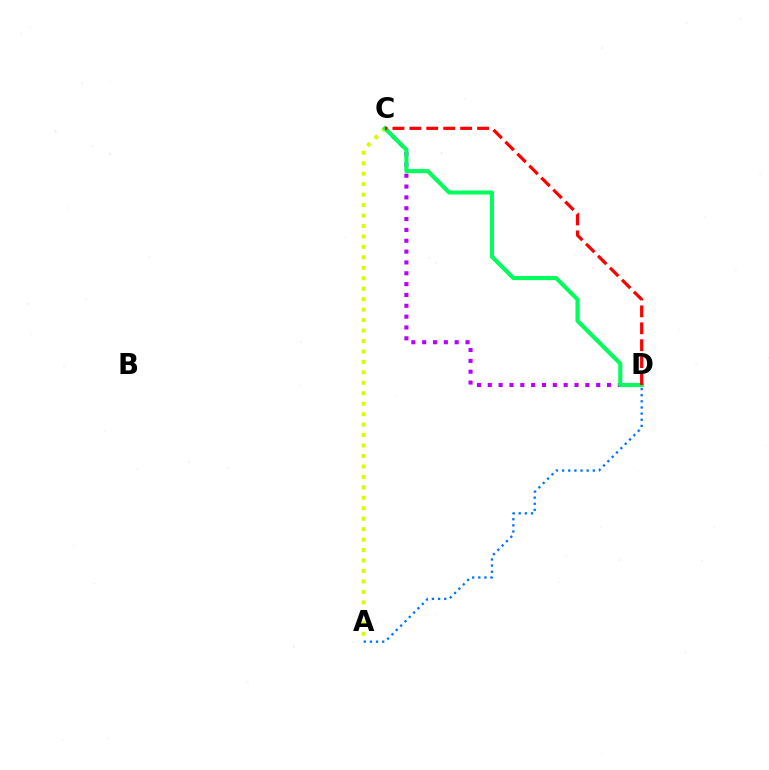{('C', 'D'): [{'color': '#b900ff', 'line_style': 'dotted', 'thickness': 2.95}, {'color': '#00ff5c', 'line_style': 'solid', 'thickness': 2.94}, {'color': '#ff0000', 'line_style': 'dashed', 'thickness': 2.3}], ('A', 'C'): [{'color': '#d1ff00', 'line_style': 'dotted', 'thickness': 2.84}], ('A', 'D'): [{'color': '#0074ff', 'line_style': 'dotted', 'thickness': 1.67}]}